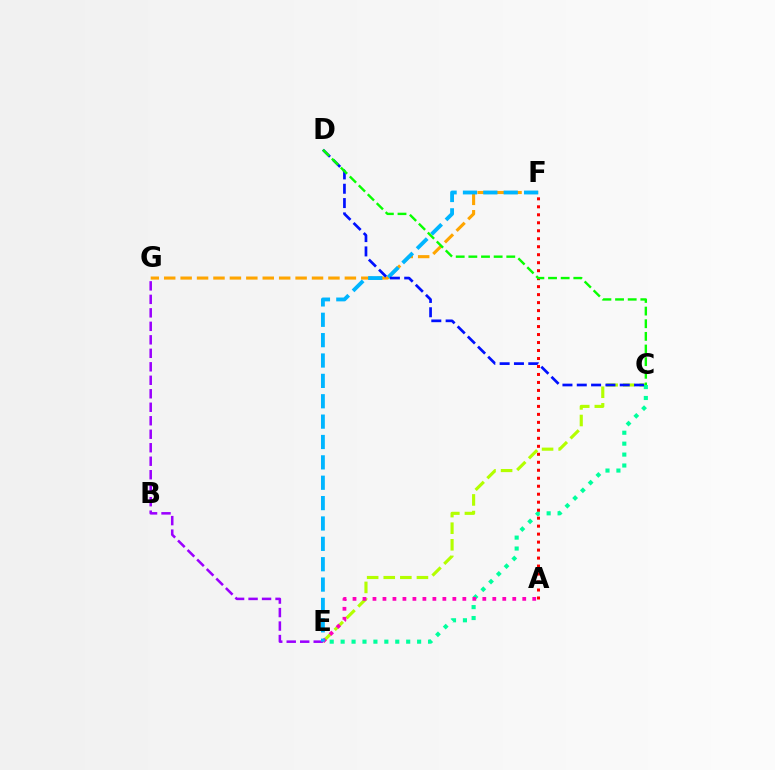{('C', 'E'): [{'color': '#b3ff00', 'line_style': 'dashed', 'thickness': 2.25}, {'color': '#00ff9d', 'line_style': 'dotted', 'thickness': 2.97}], ('A', 'E'): [{'color': '#ff00bd', 'line_style': 'dotted', 'thickness': 2.71}], ('E', 'G'): [{'color': '#9b00ff', 'line_style': 'dashed', 'thickness': 1.83}], ('F', 'G'): [{'color': '#ffa500', 'line_style': 'dashed', 'thickness': 2.23}], ('E', 'F'): [{'color': '#00b5ff', 'line_style': 'dashed', 'thickness': 2.77}], ('A', 'F'): [{'color': '#ff0000', 'line_style': 'dotted', 'thickness': 2.17}], ('C', 'D'): [{'color': '#0010ff', 'line_style': 'dashed', 'thickness': 1.95}, {'color': '#08ff00', 'line_style': 'dashed', 'thickness': 1.72}]}